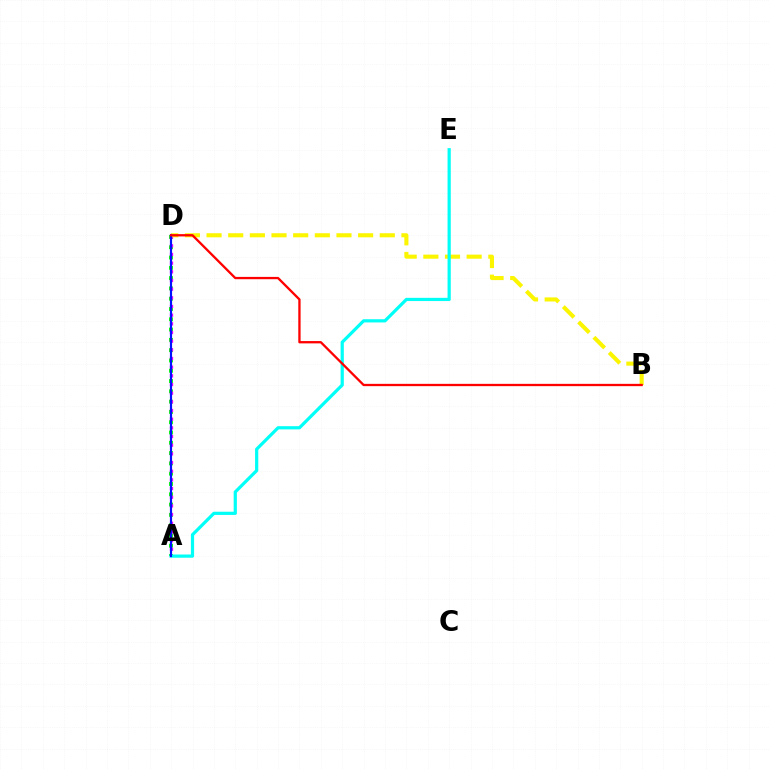{('A', 'D'): [{'color': '#08ff00', 'line_style': 'dotted', 'thickness': 2.8}, {'color': '#ee00ff', 'line_style': 'dotted', 'thickness': 2.36}, {'color': '#0010ff', 'line_style': 'solid', 'thickness': 1.56}], ('B', 'D'): [{'color': '#fcf500', 'line_style': 'dashed', 'thickness': 2.94}, {'color': '#ff0000', 'line_style': 'solid', 'thickness': 1.66}], ('A', 'E'): [{'color': '#00fff6', 'line_style': 'solid', 'thickness': 2.31}]}